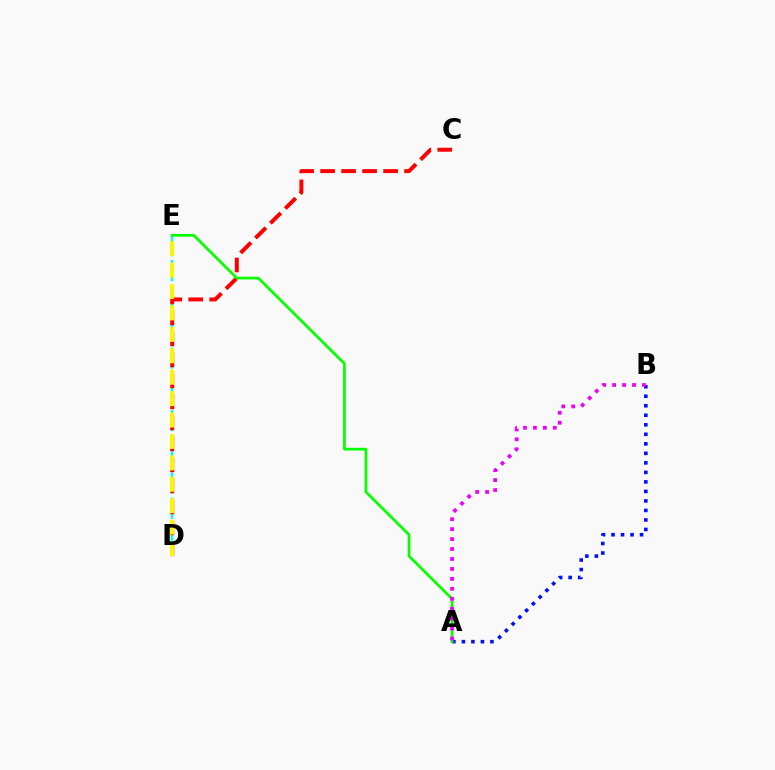{('A', 'B'): [{'color': '#0010ff', 'line_style': 'dotted', 'thickness': 2.59}, {'color': '#ee00ff', 'line_style': 'dotted', 'thickness': 2.7}], ('D', 'E'): [{'color': '#00fff6', 'line_style': 'dashed', 'thickness': 1.7}, {'color': '#fcf500', 'line_style': 'dashed', 'thickness': 2.91}], ('C', 'D'): [{'color': '#ff0000', 'line_style': 'dashed', 'thickness': 2.85}], ('A', 'E'): [{'color': '#08ff00', 'line_style': 'solid', 'thickness': 1.97}]}